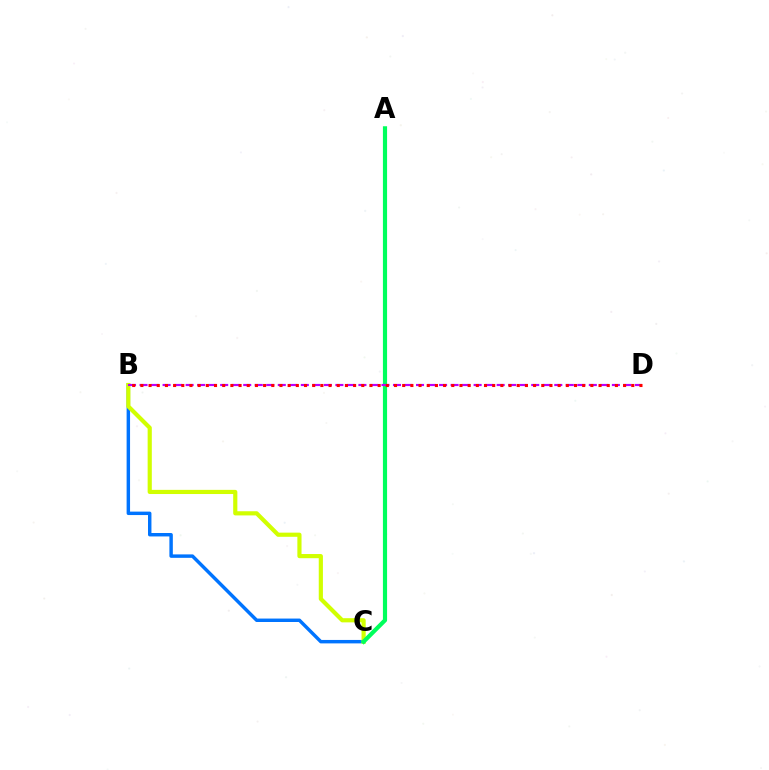{('B', 'C'): [{'color': '#0074ff', 'line_style': 'solid', 'thickness': 2.48}, {'color': '#d1ff00', 'line_style': 'solid', 'thickness': 3.0}], ('A', 'C'): [{'color': '#00ff5c', 'line_style': 'solid', 'thickness': 3.0}], ('B', 'D'): [{'color': '#b900ff', 'line_style': 'dashed', 'thickness': 1.57}, {'color': '#ff0000', 'line_style': 'dotted', 'thickness': 2.22}]}